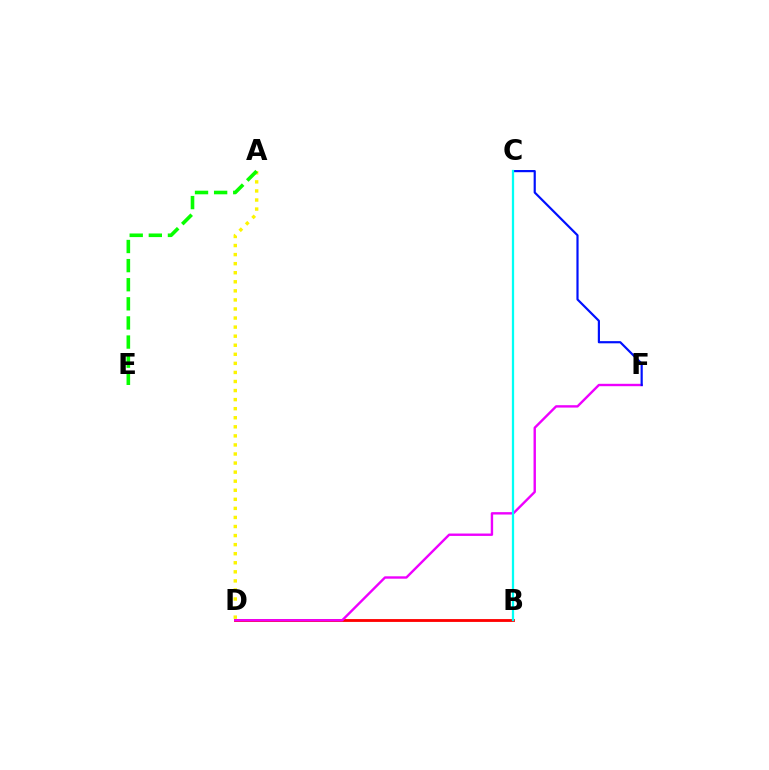{('B', 'D'): [{'color': '#ff0000', 'line_style': 'solid', 'thickness': 2.04}], ('D', 'F'): [{'color': '#ee00ff', 'line_style': 'solid', 'thickness': 1.72}], ('C', 'F'): [{'color': '#0010ff', 'line_style': 'solid', 'thickness': 1.57}], ('A', 'D'): [{'color': '#fcf500', 'line_style': 'dotted', 'thickness': 2.46}], ('B', 'C'): [{'color': '#00fff6', 'line_style': 'solid', 'thickness': 1.62}], ('A', 'E'): [{'color': '#08ff00', 'line_style': 'dashed', 'thickness': 2.6}]}